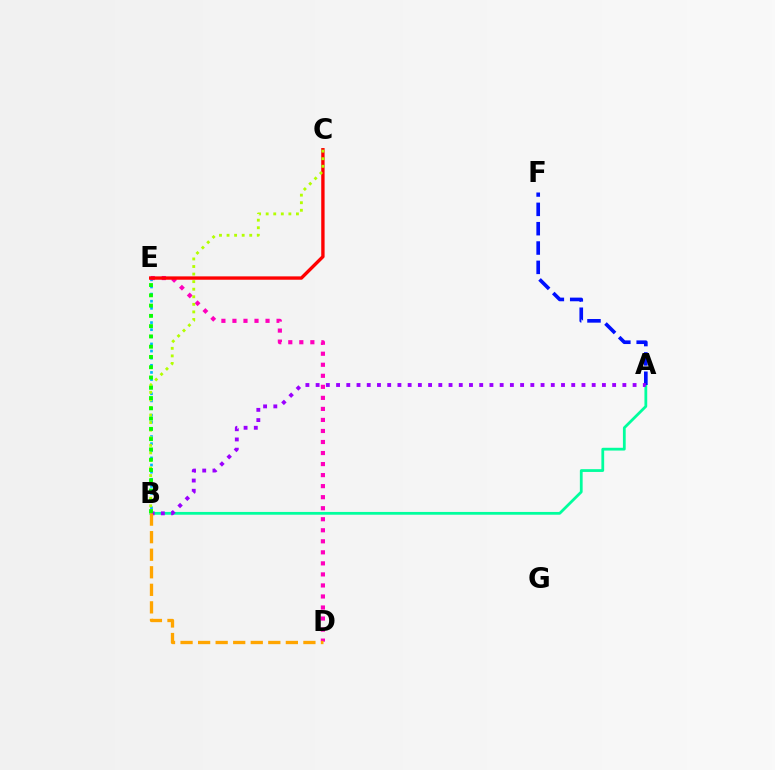{('B', 'E'): [{'color': '#00b5ff', 'line_style': 'dotted', 'thickness': 1.93}, {'color': '#08ff00', 'line_style': 'dotted', 'thickness': 2.79}], ('D', 'E'): [{'color': '#ff00bd', 'line_style': 'dotted', 'thickness': 3.0}], ('A', 'B'): [{'color': '#00ff9d', 'line_style': 'solid', 'thickness': 2.0}, {'color': '#9b00ff', 'line_style': 'dotted', 'thickness': 2.78}], ('A', 'F'): [{'color': '#0010ff', 'line_style': 'dashed', 'thickness': 2.63}], ('C', 'E'): [{'color': '#ff0000', 'line_style': 'solid', 'thickness': 2.42}], ('B', 'C'): [{'color': '#b3ff00', 'line_style': 'dotted', 'thickness': 2.06}], ('B', 'D'): [{'color': '#ffa500', 'line_style': 'dashed', 'thickness': 2.38}]}